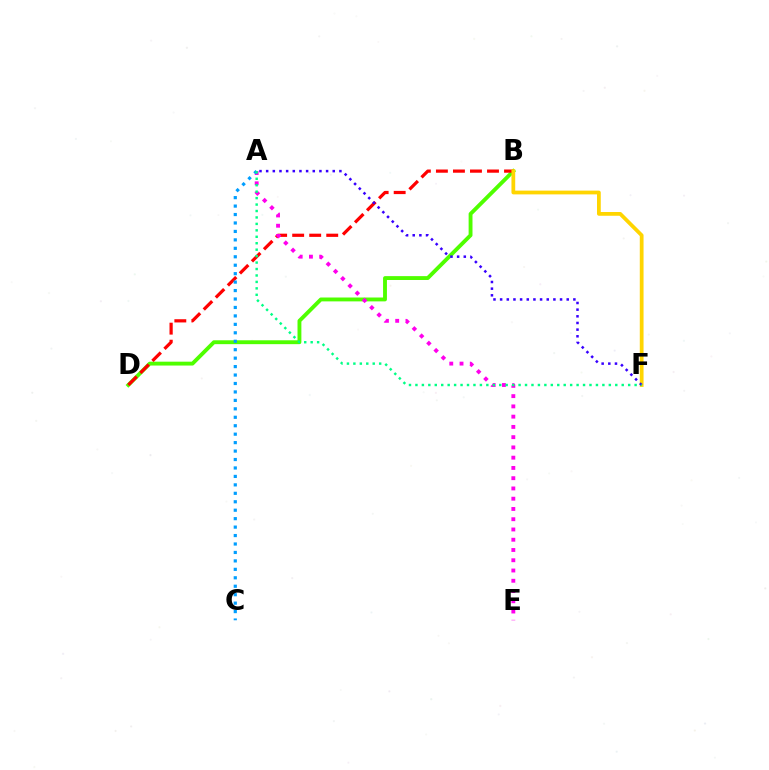{('B', 'D'): [{'color': '#4fff00', 'line_style': 'solid', 'thickness': 2.79}, {'color': '#ff0000', 'line_style': 'dashed', 'thickness': 2.31}], ('A', 'E'): [{'color': '#ff00ed', 'line_style': 'dotted', 'thickness': 2.79}], ('A', 'C'): [{'color': '#009eff', 'line_style': 'dotted', 'thickness': 2.3}], ('B', 'F'): [{'color': '#ffd500', 'line_style': 'solid', 'thickness': 2.71}], ('A', 'F'): [{'color': '#3700ff', 'line_style': 'dotted', 'thickness': 1.81}, {'color': '#00ff86', 'line_style': 'dotted', 'thickness': 1.75}]}